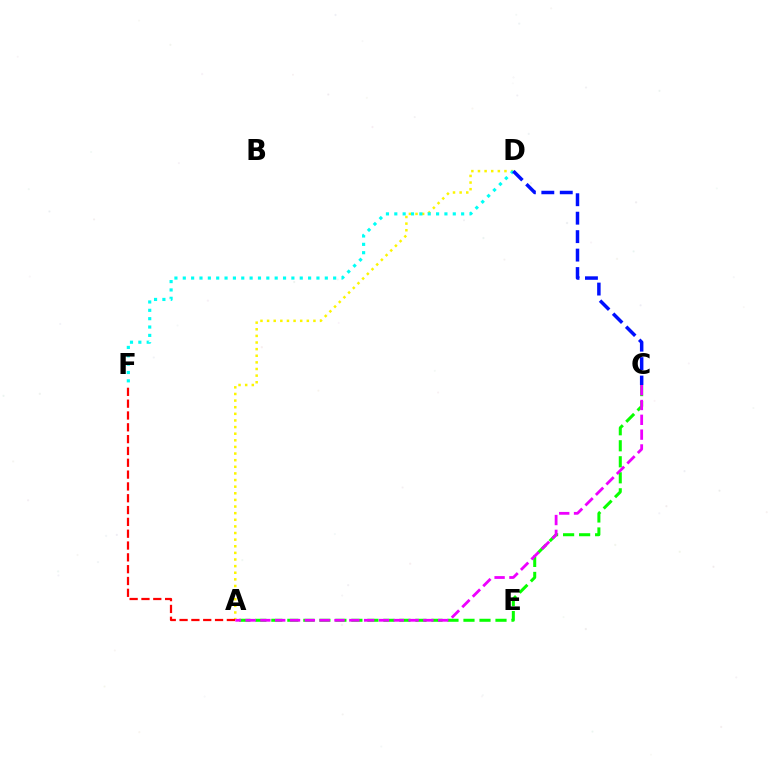{('A', 'D'): [{'color': '#fcf500', 'line_style': 'dotted', 'thickness': 1.8}], ('A', 'C'): [{'color': '#08ff00', 'line_style': 'dashed', 'thickness': 2.18}, {'color': '#ee00ff', 'line_style': 'dashed', 'thickness': 2.01}], ('D', 'F'): [{'color': '#00fff6', 'line_style': 'dotted', 'thickness': 2.27}], ('C', 'D'): [{'color': '#0010ff', 'line_style': 'dashed', 'thickness': 2.51}], ('A', 'F'): [{'color': '#ff0000', 'line_style': 'dashed', 'thickness': 1.61}]}